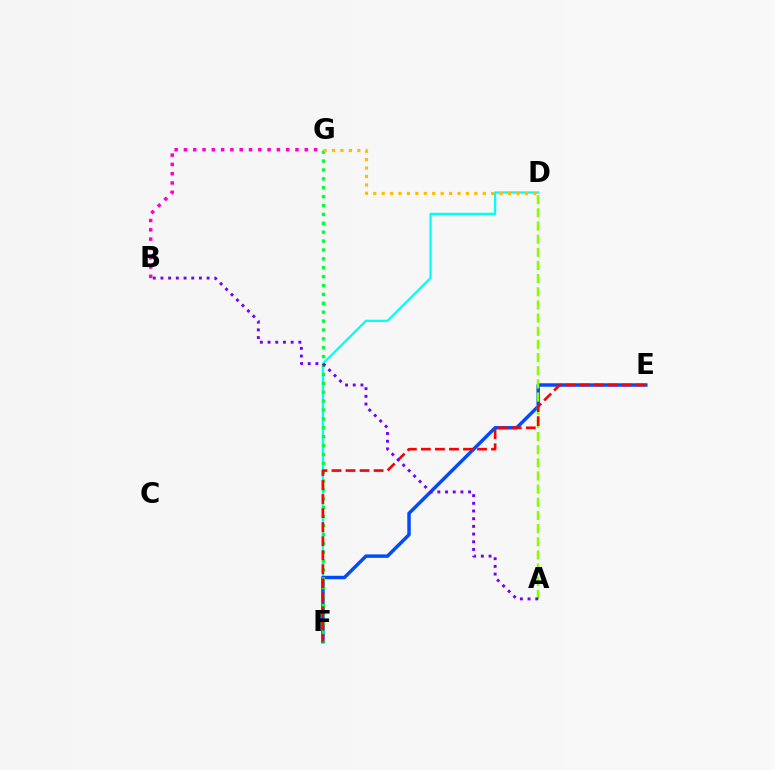{('D', 'F'): [{'color': '#00fff6', 'line_style': 'solid', 'thickness': 1.64}], ('E', 'F'): [{'color': '#004bff', 'line_style': 'solid', 'thickness': 2.49}, {'color': '#ff0000', 'line_style': 'dashed', 'thickness': 1.91}], ('F', 'G'): [{'color': '#00ff39', 'line_style': 'dotted', 'thickness': 2.42}], ('D', 'G'): [{'color': '#ffbd00', 'line_style': 'dotted', 'thickness': 2.29}], ('A', 'D'): [{'color': '#84ff00', 'line_style': 'dashed', 'thickness': 1.79}], ('B', 'G'): [{'color': '#ff00cf', 'line_style': 'dotted', 'thickness': 2.53}], ('A', 'B'): [{'color': '#7200ff', 'line_style': 'dotted', 'thickness': 2.09}]}